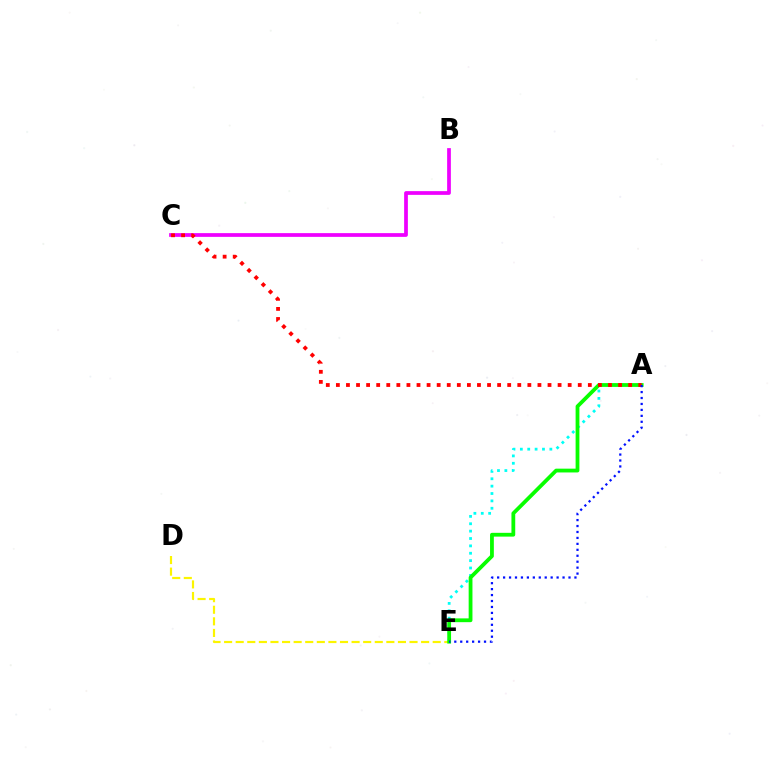{('D', 'E'): [{'color': '#fcf500', 'line_style': 'dashed', 'thickness': 1.57}], ('B', 'C'): [{'color': '#ee00ff', 'line_style': 'solid', 'thickness': 2.69}], ('A', 'E'): [{'color': '#00fff6', 'line_style': 'dotted', 'thickness': 2.0}, {'color': '#08ff00', 'line_style': 'solid', 'thickness': 2.73}, {'color': '#0010ff', 'line_style': 'dotted', 'thickness': 1.62}], ('A', 'C'): [{'color': '#ff0000', 'line_style': 'dotted', 'thickness': 2.74}]}